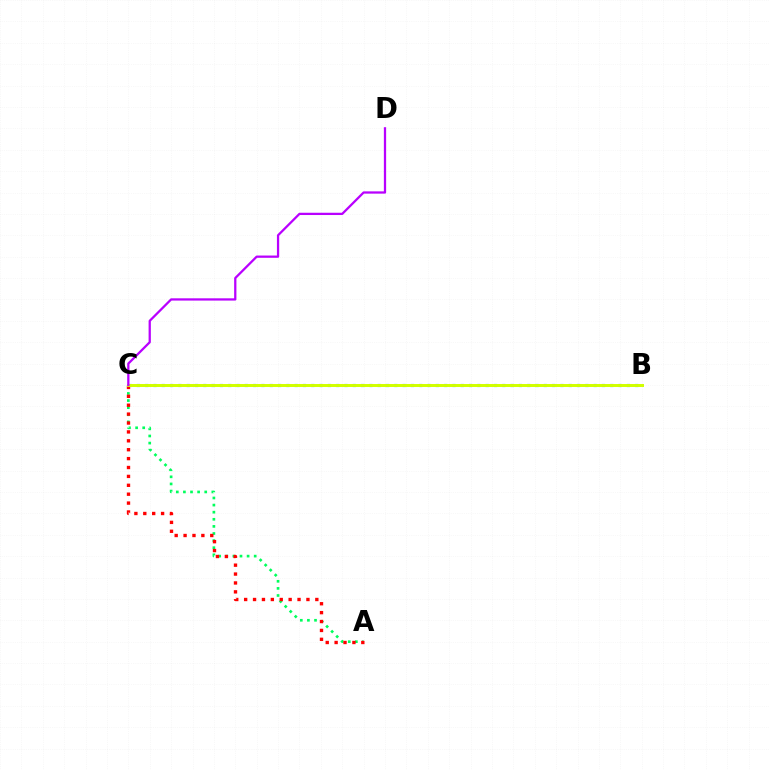{('A', 'C'): [{'color': '#00ff5c', 'line_style': 'dotted', 'thickness': 1.93}, {'color': '#ff0000', 'line_style': 'dotted', 'thickness': 2.42}], ('B', 'C'): [{'color': '#0074ff', 'line_style': 'dotted', 'thickness': 2.26}, {'color': '#d1ff00', 'line_style': 'solid', 'thickness': 2.14}], ('C', 'D'): [{'color': '#b900ff', 'line_style': 'solid', 'thickness': 1.63}]}